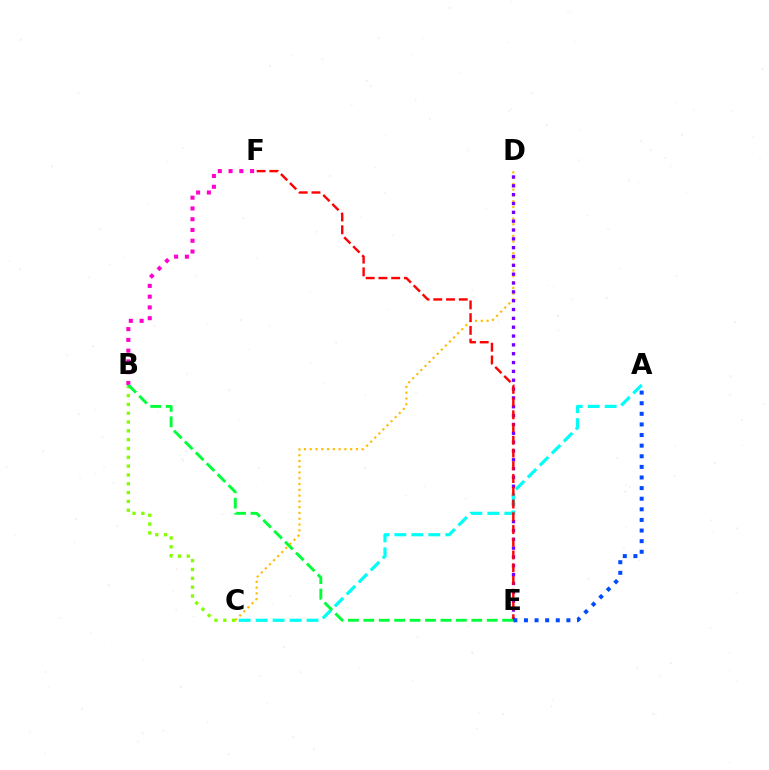{('B', 'C'): [{'color': '#84ff00', 'line_style': 'dotted', 'thickness': 2.4}], ('C', 'D'): [{'color': '#ffbd00', 'line_style': 'dotted', 'thickness': 1.57}], ('D', 'E'): [{'color': '#7200ff', 'line_style': 'dotted', 'thickness': 2.4}], ('A', 'C'): [{'color': '#00fff6', 'line_style': 'dashed', 'thickness': 2.31}], ('E', 'F'): [{'color': '#ff0000', 'line_style': 'dashed', 'thickness': 1.73}], ('B', 'F'): [{'color': '#ff00cf', 'line_style': 'dotted', 'thickness': 2.93}], ('A', 'E'): [{'color': '#004bff', 'line_style': 'dotted', 'thickness': 2.88}], ('B', 'E'): [{'color': '#00ff39', 'line_style': 'dashed', 'thickness': 2.1}]}